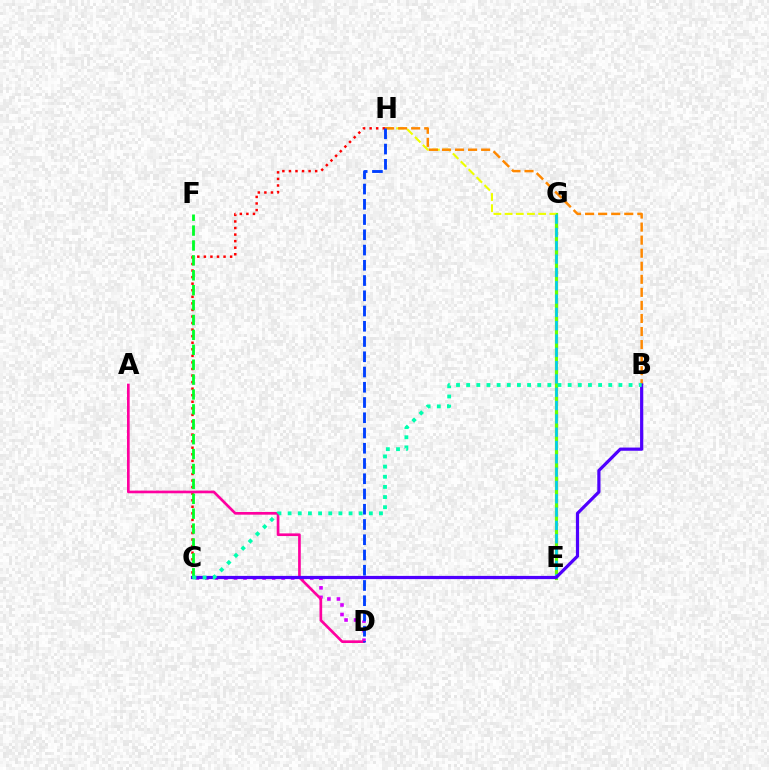{('E', 'G'): [{'color': '#66ff00', 'line_style': 'solid', 'thickness': 2.31}, {'color': '#00c7ff', 'line_style': 'dashed', 'thickness': 1.81}], ('G', 'H'): [{'color': '#eeff00', 'line_style': 'dashed', 'thickness': 1.52}], ('B', 'H'): [{'color': '#ff8800', 'line_style': 'dashed', 'thickness': 1.77}], ('C', 'D'): [{'color': '#d600ff', 'line_style': 'dotted', 'thickness': 2.59}], ('C', 'H'): [{'color': '#ff0000', 'line_style': 'dotted', 'thickness': 1.78}], ('A', 'D'): [{'color': '#ff00a0', 'line_style': 'solid', 'thickness': 1.92}], ('D', 'H'): [{'color': '#003fff', 'line_style': 'dashed', 'thickness': 2.07}], ('B', 'C'): [{'color': '#4f00ff', 'line_style': 'solid', 'thickness': 2.3}, {'color': '#00ffaf', 'line_style': 'dotted', 'thickness': 2.76}], ('C', 'F'): [{'color': '#00ff27', 'line_style': 'dashed', 'thickness': 2.02}]}